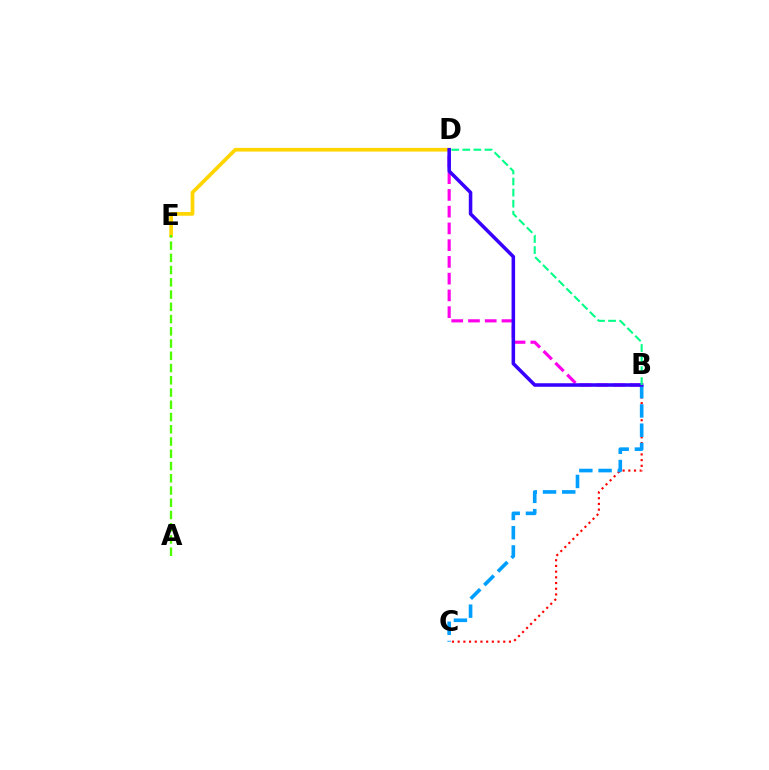{('D', 'E'): [{'color': '#ffd500', 'line_style': 'solid', 'thickness': 2.66}], ('B', 'D'): [{'color': '#ff00ed', 'line_style': 'dashed', 'thickness': 2.28}, {'color': '#3700ff', 'line_style': 'solid', 'thickness': 2.54}, {'color': '#00ff86', 'line_style': 'dashed', 'thickness': 1.5}], ('A', 'E'): [{'color': '#4fff00', 'line_style': 'dashed', 'thickness': 1.66}], ('B', 'C'): [{'color': '#ff0000', 'line_style': 'dotted', 'thickness': 1.55}, {'color': '#009eff', 'line_style': 'dashed', 'thickness': 2.61}]}